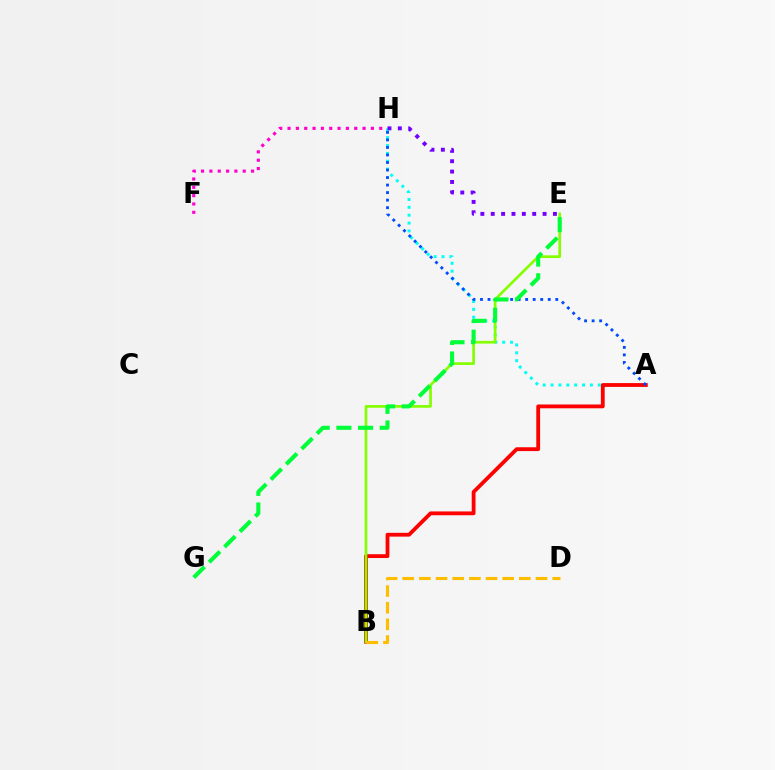{('F', 'H'): [{'color': '#ff00cf', 'line_style': 'dotted', 'thickness': 2.26}], ('A', 'H'): [{'color': '#00fff6', 'line_style': 'dotted', 'thickness': 2.14}, {'color': '#004bff', 'line_style': 'dotted', 'thickness': 2.05}], ('A', 'B'): [{'color': '#ff0000', 'line_style': 'solid', 'thickness': 2.74}], ('B', 'E'): [{'color': '#84ff00', 'line_style': 'solid', 'thickness': 1.94}], ('B', 'D'): [{'color': '#ffbd00', 'line_style': 'dashed', 'thickness': 2.26}], ('E', 'G'): [{'color': '#00ff39', 'line_style': 'dashed', 'thickness': 2.95}], ('E', 'H'): [{'color': '#7200ff', 'line_style': 'dotted', 'thickness': 2.82}]}